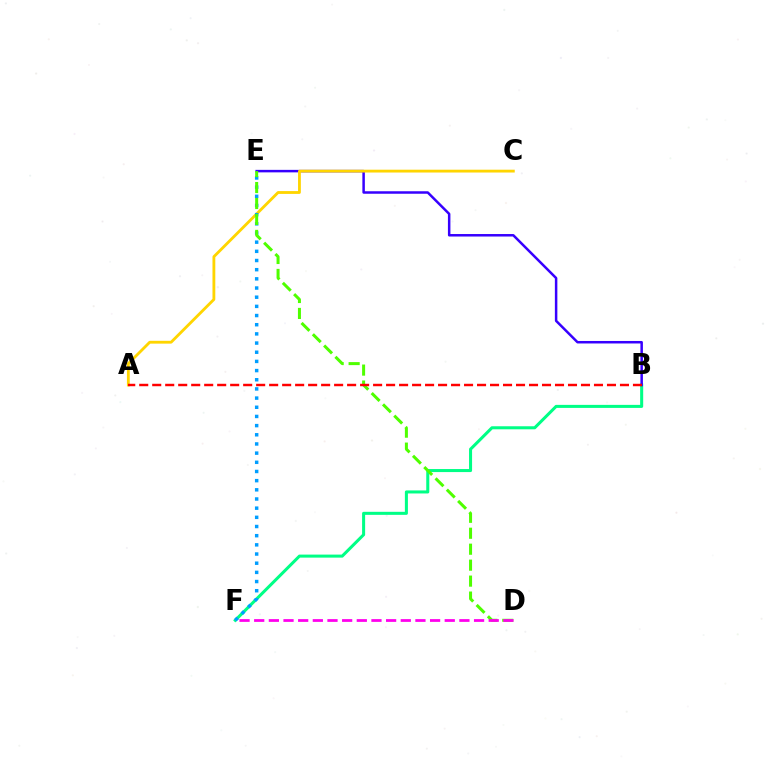{('B', 'F'): [{'color': '#00ff86', 'line_style': 'solid', 'thickness': 2.19}], ('B', 'E'): [{'color': '#3700ff', 'line_style': 'solid', 'thickness': 1.8}], ('A', 'C'): [{'color': '#ffd500', 'line_style': 'solid', 'thickness': 2.04}], ('E', 'F'): [{'color': '#009eff', 'line_style': 'dotted', 'thickness': 2.49}], ('D', 'E'): [{'color': '#4fff00', 'line_style': 'dashed', 'thickness': 2.17}], ('A', 'B'): [{'color': '#ff0000', 'line_style': 'dashed', 'thickness': 1.77}], ('D', 'F'): [{'color': '#ff00ed', 'line_style': 'dashed', 'thickness': 1.99}]}